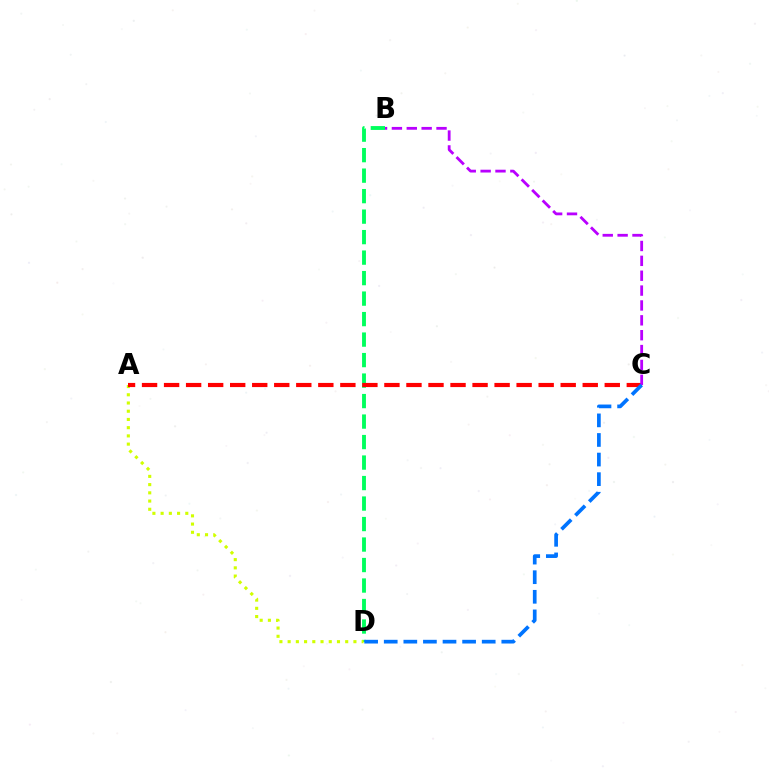{('B', 'D'): [{'color': '#00ff5c', 'line_style': 'dashed', 'thickness': 2.78}], ('A', 'D'): [{'color': '#d1ff00', 'line_style': 'dotted', 'thickness': 2.23}], ('A', 'C'): [{'color': '#ff0000', 'line_style': 'dashed', 'thickness': 2.99}], ('B', 'C'): [{'color': '#b900ff', 'line_style': 'dashed', 'thickness': 2.02}], ('C', 'D'): [{'color': '#0074ff', 'line_style': 'dashed', 'thickness': 2.66}]}